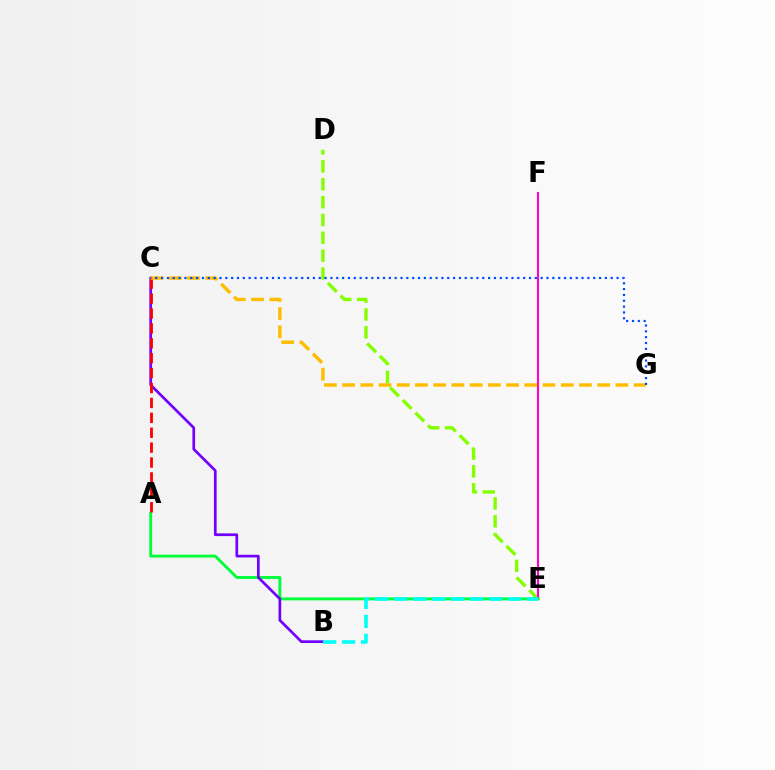{('D', 'E'): [{'color': '#84ff00', 'line_style': 'dashed', 'thickness': 2.43}], ('E', 'F'): [{'color': '#ff00cf', 'line_style': 'solid', 'thickness': 1.5}], ('A', 'E'): [{'color': '#00ff39', 'line_style': 'solid', 'thickness': 2.08}], ('B', 'C'): [{'color': '#7200ff', 'line_style': 'solid', 'thickness': 1.94}], ('B', 'E'): [{'color': '#00fff6', 'line_style': 'dashed', 'thickness': 2.58}], ('A', 'C'): [{'color': '#ff0000', 'line_style': 'dashed', 'thickness': 2.02}], ('C', 'G'): [{'color': '#ffbd00', 'line_style': 'dashed', 'thickness': 2.48}, {'color': '#004bff', 'line_style': 'dotted', 'thickness': 1.59}]}